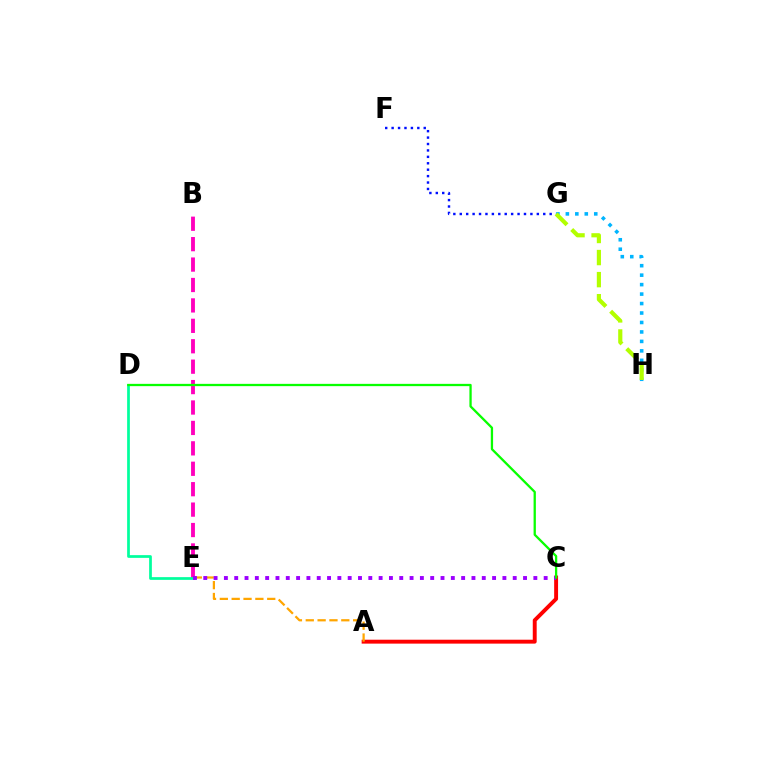{('B', 'E'): [{'color': '#ff00bd', 'line_style': 'dashed', 'thickness': 2.77}], ('G', 'H'): [{'color': '#00b5ff', 'line_style': 'dotted', 'thickness': 2.57}, {'color': '#b3ff00', 'line_style': 'dashed', 'thickness': 3.0}], ('A', 'C'): [{'color': '#ff0000', 'line_style': 'solid', 'thickness': 2.82}], ('D', 'E'): [{'color': '#00ff9d', 'line_style': 'solid', 'thickness': 1.96}], ('A', 'E'): [{'color': '#ffa500', 'line_style': 'dashed', 'thickness': 1.61}], ('F', 'G'): [{'color': '#0010ff', 'line_style': 'dotted', 'thickness': 1.74}], ('C', 'E'): [{'color': '#9b00ff', 'line_style': 'dotted', 'thickness': 2.8}], ('C', 'D'): [{'color': '#08ff00', 'line_style': 'solid', 'thickness': 1.65}]}